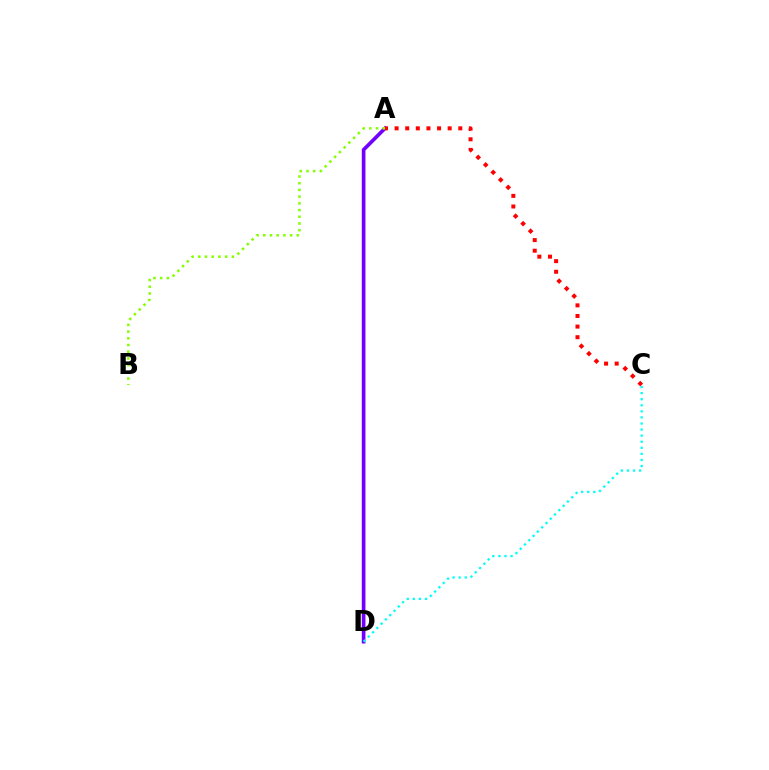{('A', 'D'): [{'color': '#7200ff', 'line_style': 'solid', 'thickness': 2.63}], ('A', 'B'): [{'color': '#84ff00', 'line_style': 'dotted', 'thickness': 1.82}], ('A', 'C'): [{'color': '#ff0000', 'line_style': 'dotted', 'thickness': 2.88}], ('C', 'D'): [{'color': '#00fff6', 'line_style': 'dotted', 'thickness': 1.65}]}